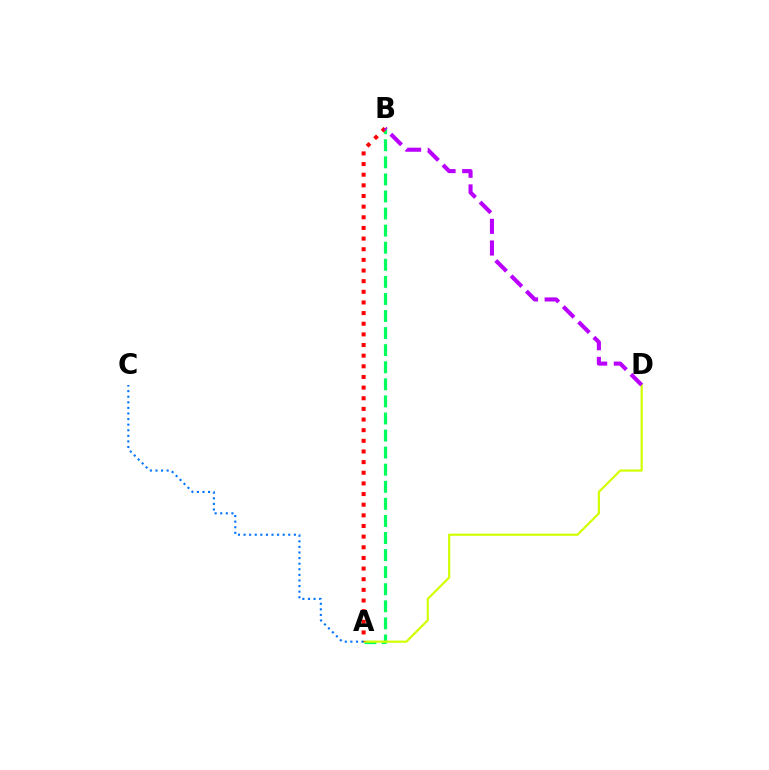{('A', 'B'): [{'color': '#00ff5c', 'line_style': 'dashed', 'thickness': 2.32}, {'color': '#ff0000', 'line_style': 'dotted', 'thickness': 2.89}], ('A', 'D'): [{'color': '#d1ff00', 'line_style': 'solid', 'thickness': 1.56}], ('B', 'D'): [{'color': '#b900ff', 'line_style': 'dashed', 'thickness': 2.94}], ('A', 'C'): [{'color': '#0074ff', 'line_style': 'dotted', 'thickness': 1.52}]}